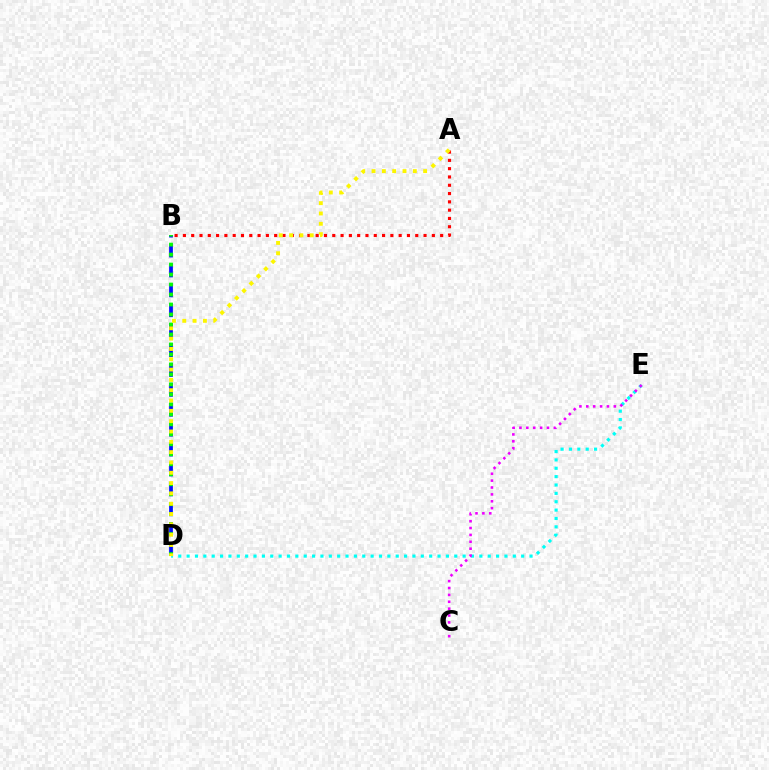{('B', 'D'): [{'color': '#0010ff', 'line_style': 'dashed', 'thickness': 2.7}, {'color': '#08ff00', 'line_style': 'dotted', 'thickness': 2.71}], ('D', 'E'): [{'color': '#00fff6', 'line_style': 'dotted', 'thickness': 2.27}], ('A', 'B'): [{'color': '#ff0000', 'line_style': 'dotted', 'thickness': 2.25}], ('A', 'D'): [{'color': '#fcf500', 'line_style': 'dotted', 'thickness': 2.8}], ('C', 'E'): [{'color': '#ee00ff', 'line_style': 'dotted', 'thickness': 1.87}]}